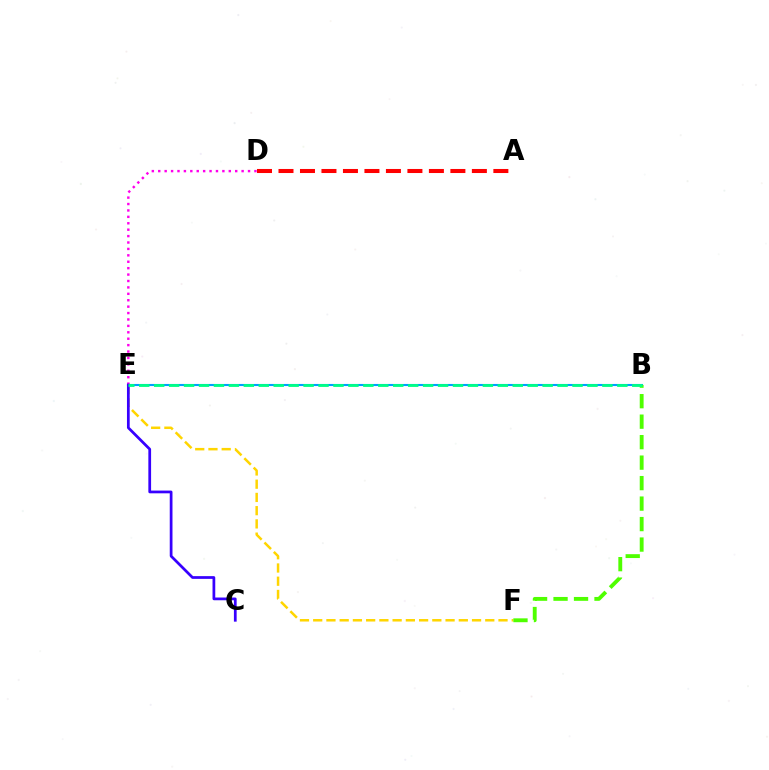{('B', 'E'): [{'color': '#009eff', 'line_style': 'solid', 'thickness': 1.52}, {'color': '#00ff86', 'line_style': 'dashed', 'thickness': 2.03}], ('D', 'E'): [{'color': '#ff00ed', 'line_style': 'dotted', 'thickness': 1.74}], ('E', 'F'): [{'color': '#ffd500', 'line_style': 'dashed', 'thickness': 1.8}], ('C', 'E'): [{'color': '#3700ff', 'line_style': 'solid', 'thickness': 1.97}], ('A', 'D'): [{'color': '#ff0000', 'line_style': 'dashed', 'thickness': 2.92}], ('B', 'F'): [{'color': '#4fff00', 'line_style': 'dashed', 'thickness': 2.78}]}